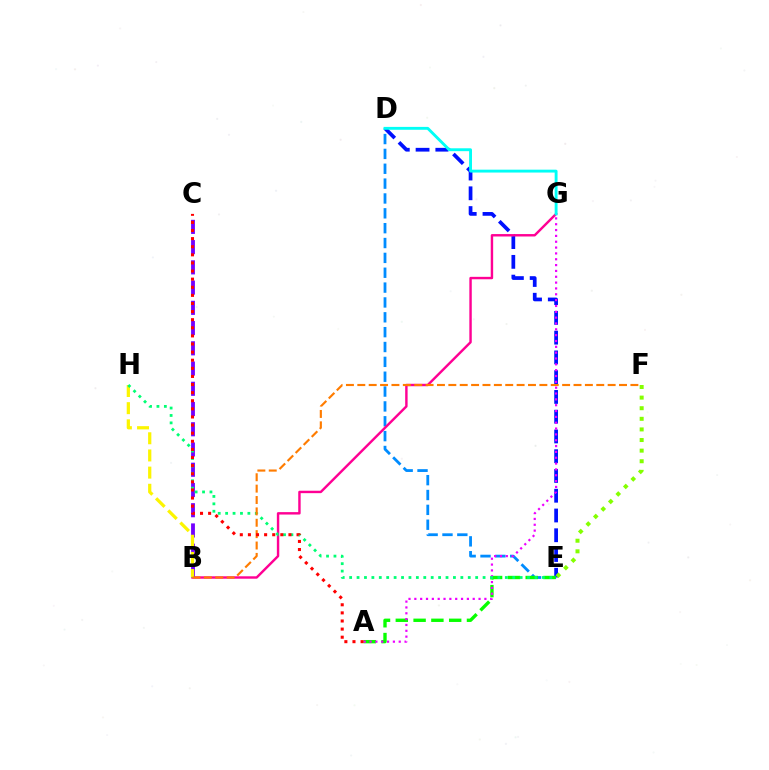{('D', 'E'): [{'color': '#0010ff', 'line_style': 'dashed', 'thickness': 2.68}, {'color': '#008cff', 'line_style': 'dashed', 'thickness': 2.02}], ('B', 'G'): [{'color': '#ff0094', 'line_style': 'solid', 'thickness': 1.74}], ('E', 'F'): [{'color': '#84ff00', 'line_style': 'dotted', 'thickness': 2.88}], ('A', 'E'): [{'color': '#08ff00', 'line_style': 'dashed', 'thickness': 2.42}], ('B', 'C'): [{'color': '#7200ff', 'line_style': 'dashed', 'thickness': 2.75}], ('A', 'G'): [{'color': '#ee00ff', 'line_style': 'dotted', 'thickness': 1.59}], ('B', 'H'): [{'color': '#fcf500', 'line_style': 'dashed', 'thickness': 2.33}], ('E', 'H'): [{'color': '#00ff74', 'line_style': 'dotted', 'thickness': 2.01}], ('D', 'G'): [{'color': '#00fff6', 'line_style': 'solid', 'thickness': 2.07}], ('B', 'F'): [{'color': '#ff7c00', 'line_style': 'dashed', 'thickness': 1.55}], ('A', 'C'): [{'color': '#ff0000', 'line_style': 'dotted', 'thickness': 2.2}]}